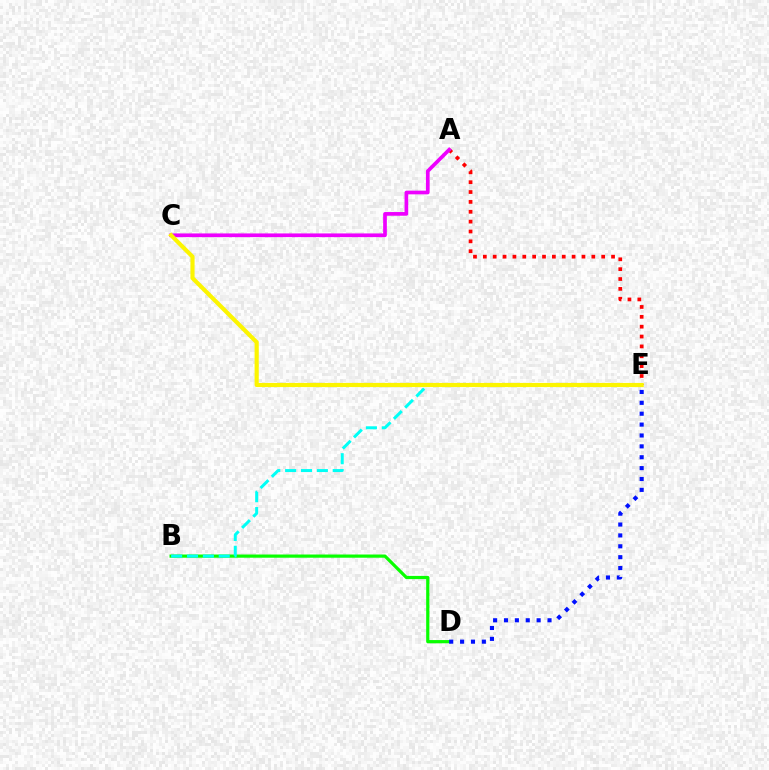{('B', 'D'): [{'color': '#08ff00', 'line_style': 'solid', 'thickness': 2.3}], ('D', 'E'): [{'color': '#0010ff', 'line_style': 'dotted', 'thickness': 2.96}], ('A', 'E'): [{'color': '#ff0000', 'line_style': 'dotted', 'thickness': 2.68}], ('A', 'C'): [{'color': '#ee00ff', 'line_style': 'solid', 'thickness': 2.65}], ('B', 'E'): [{'color': '#00fff6', 'line_style': 'dashed', 'thickness': 2.15}], ('C', 'E'): [{'color': '#fcf500', 'line_style': 'solid', 'thickness': 2.99}]}